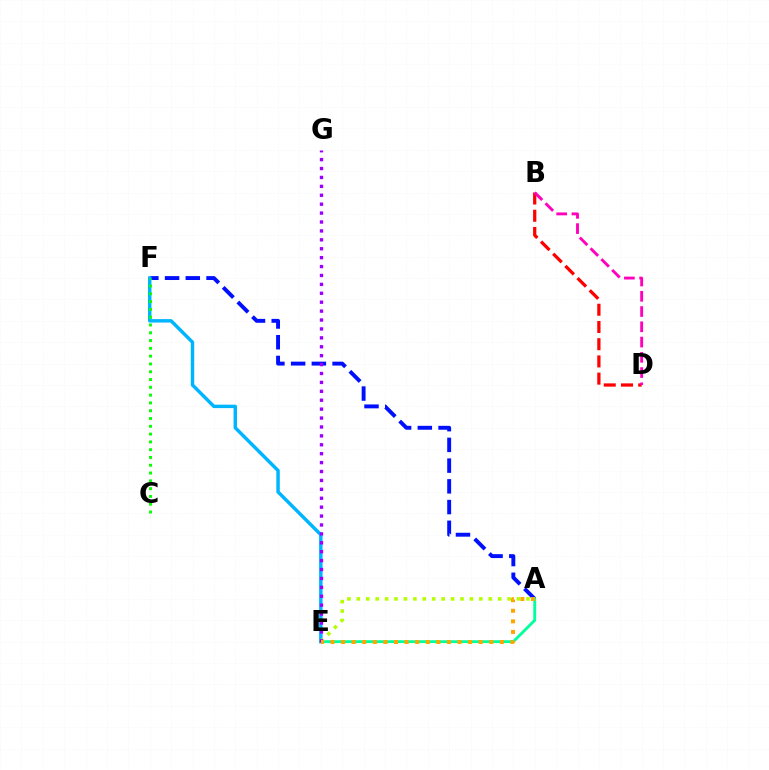{('A', 'F'): [{'color': '#0010ff', 'line_style': 'dashed', 'thickness': 2.82}], ('A', 'E'): [{'color': '#00ff9d', 'line_style': 'solid', 'thickness': 2.05}, {'color': '#b3ff00', 'line_style': 'dotted', 'thickness': 2.56}, {'color': '#ffa500', 'line_style': 'dotted', 'thickness': 2.88}], ('E', 'F'): [{'color': '#00b5ff', 'line_style': 'solid', 'thickness': 2.48}], ('B', 'D'): [{'color': '#ff0000', 'line_style': 'dashed', 'thickness': 2.34}, {'color': '#ff00bd', 'line_style': 'dashed', 'thickness': 2.07}], ('E', 'G'): [{'color': '#9b00ff', 'line_style': 'dotted', 'thickness': 2.42}], ('C', 'F'): [{'color': '#08ff00', 'line_style': 'dotted', 'thickness': 2.12}]}